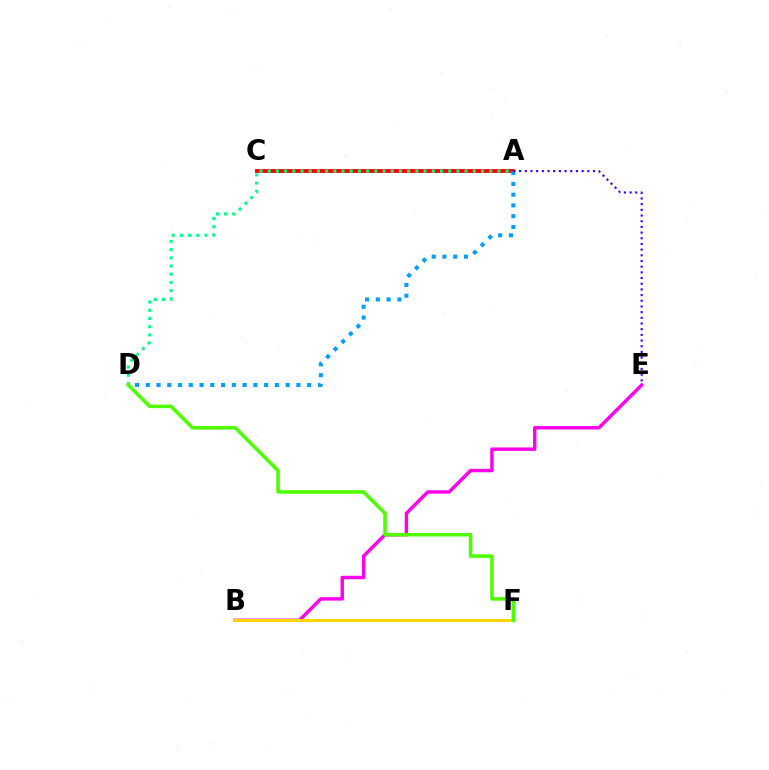{('A', 'C'): [{'color': '#ff0000', 'line_style': 'solid', 'thickness': 2.77}], ('B', 'E'): [{'color': '#ff00ed', 'line_style': 'solid', 'thickness': 2.47}], ('A', 'D'): [{'color': '#00ff86', 'line_style': 'dotted', 'thickness': 2.23}, {'color': '#009eff', 'line_style': 'dotted', 'thickness': 2.92}], ('A', 'E'): [{'color': '#3700ff', 'line_style': 'dotted', 'thickness': 1.54}], ('B', 'F'): [{'color': '#ffd500', 'line_style': 'solid', 'thickness': 2.16}], ('D', 'F'): [{'color': '#4fff00', 'line_style': 'solid', 'thickness': 2.56}]}